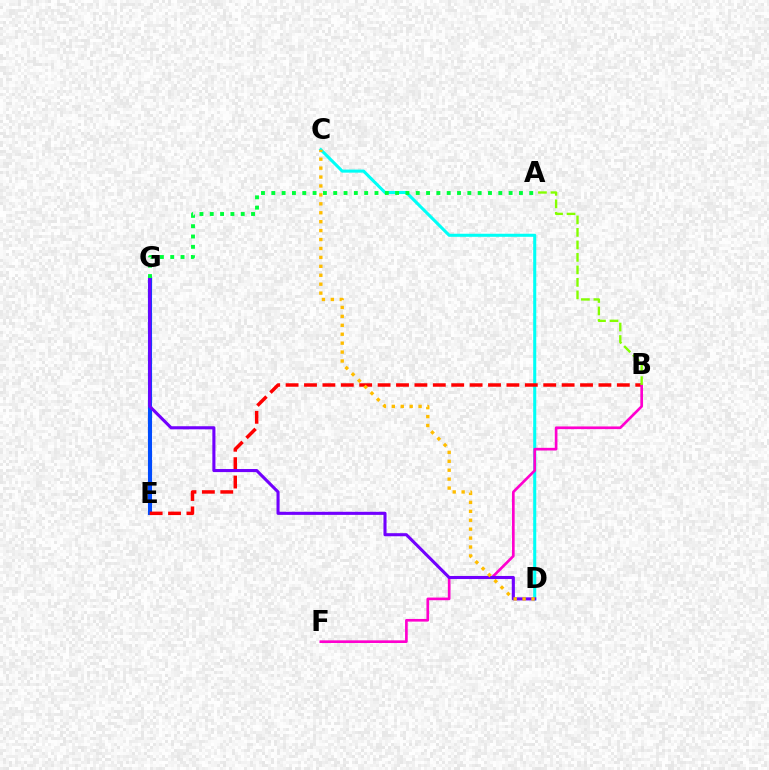{('E', 'G'): [{'color': '#004bff', 'line_style': 'solid', 'thickness': 2.96}], ('C', 'D'): [{'color': '#00fff6', 'line_style': 'solid', 'thickness': 2.2}, {'color': '#ffbd00', 'line_style': 'dotted', 'thickness': 2.43}], ('B', 'E'): [{'color': '#ff0000', 'line_style': 'dashed', 'thickness': 2.5}], ('B', 'F'): [{'color': '#ff00cf', 'line_style': 'solid', 'thickness': 1.92}], ('A', 'B'): [{'color': '#84ff00', 'line_style': 'dashed', 'thickness': 1.7}], ('D', 'G'): [{'color': '#7200ff', 'line_style': 'solid', 'thickness': 2.22}], ('A', 'G'): [{'color': '#00ff39', 'line_style': 'dotted', 'thickness': 2.8}]}